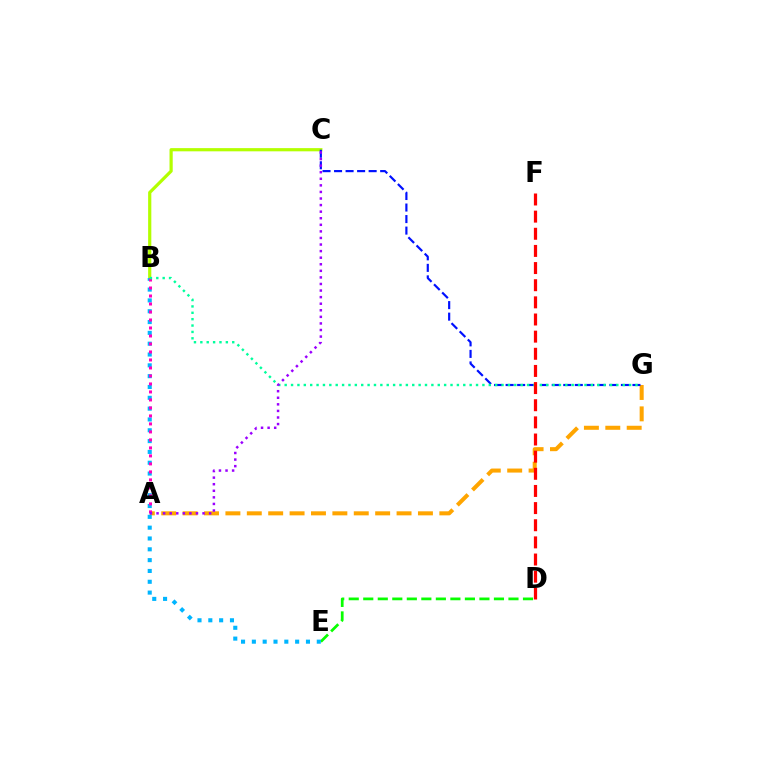{('A', 'G'): [{'color': '#ffa500', 'line_style': 'dashed', 'thickness': 2.91}], ('D', 'E'): [{'color': '#08ff00', 'line_style': 'dashed', 'thickness': 1.97}], ('B', 'C'): [{'color': '#b3ff00', 'line_style': 'solid', 'thickness': 2.3}], ('B', 'E'): [{'color': '#00b5ff', 'line_style': 'dotted', 'thickness': 2.94}], ('C', 'G'): [{'color': '#0010ff', 'line_style': 'dashed', 'thickness': 1.57}], ('A', 'B'): [{'color': '#ff00bd', 'line_style': 'dotted', 'thickness': 2.17}], ('B', 'G'): [{'color': '#00ff9d', 'line_style': 'dotted', 'thickness': 1.73}], ('A', 'C'): [{'color': '#9b00ff', 'line_style': 'dotted', 'thickness': 1.79}], ('D', 'F'): [{'color': '#ff0000', 'line_style': 'dashed', 'thickness': 2.33}]}